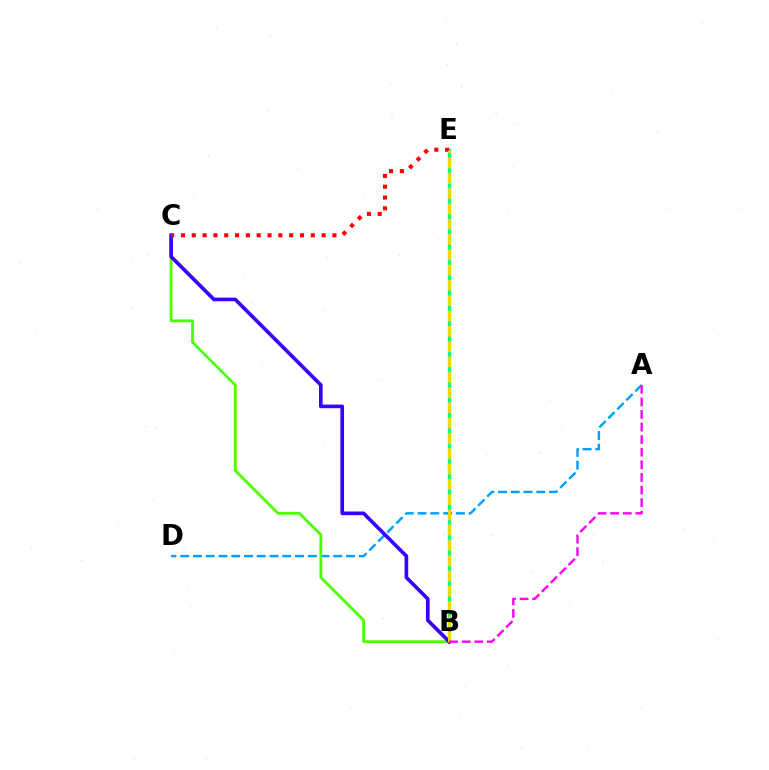{('B', 'E'): [{'color': '#00ff86', 'line_style': 'solid', 'thickness': 2.41}, {'color': '#ffd500', 'line_style': 'dashed', 'thickness': 2.08}], ('A', 'D'): [{'color': '#009eff', 'line_style': 'dashed', 'thickness': 1.73}], ('B', 'C'): [{'color': '#4fff00', 'line_style': 'solid', 'thickness': 2.03}, {'color': '#3700ff', 'line_style': 'solid', 'thickness': 2.63}], ('C', 'E'): [{'color': '#ff0000', 'line_style': 'dotted', 'thickness': 2.94}], ('A', 'B'): [{'color': '#ff00ed', 'line_style': 'dashed', 'thickness': 1.71}]}